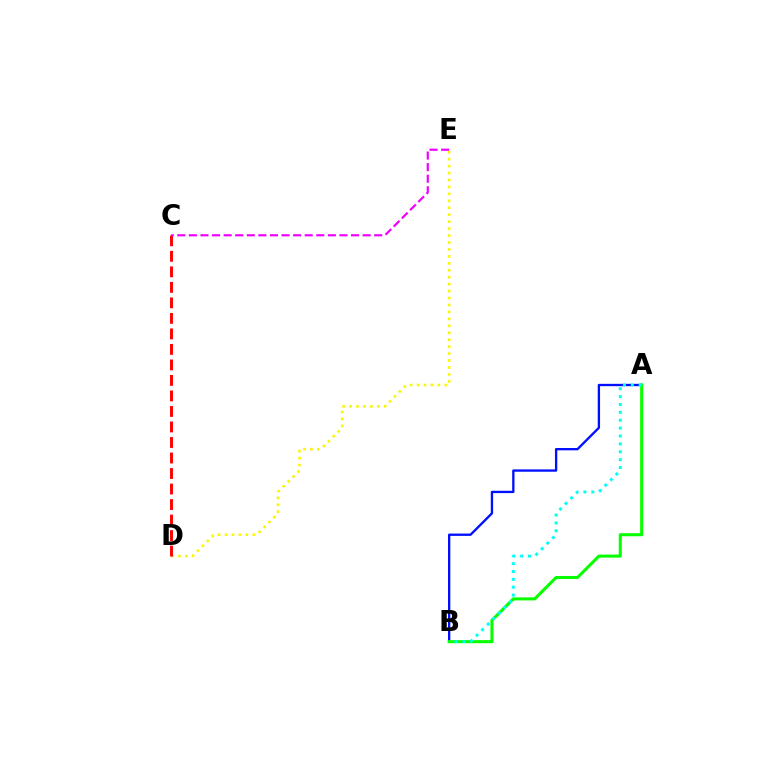{('A', 'B'): [{'color': '#0010ff', 'line_style': 'solid', 'thickness': 1.68}, {'color': '#08ff00', 'line_style': 'solid', 'thickness': 2.2}, {'color': '#00fff6', 'line_style': 'dotted', 'thickness': 2.14}], ('D', 'E'): [{'color': '#fcf500', 'line_style': 'dotted', 'thickness': 1.89}], ('C', 'D'): [{'color': '#ff0000', 'line_style': 'dashed', 'thickness': 2.11}], ('C', 'E'): [{'color': '#ee00ff', 'line_style': 'dashed', 'thickness': 1.57}]}